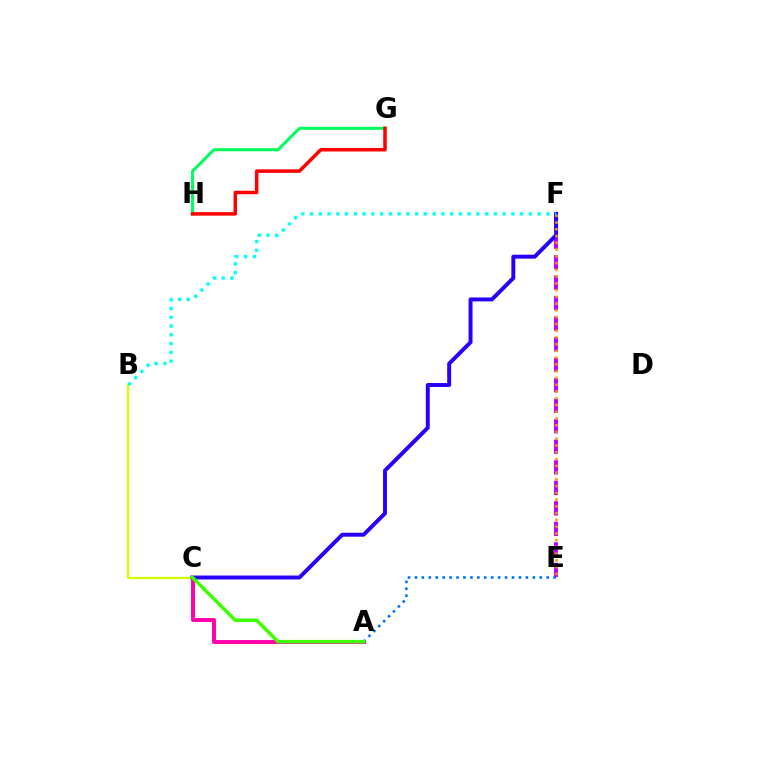{('B', 'C'): [{'color': '#d1ff00', 'line_style': 'solid', 'thickness': 1.58}], ('A', 'C'): [{'color': '#ff00ac', 'line_style': 'solid', 'thickness': 2.83}, {'color': '#3dff00', 'line_style': 'solid', 'thickness': 2.52}], ('E', 'F'): [{'color': '#b900ff', 'line_style': 'dashed', 'thickness': 2.79}, {'color': '#ff9400', 'line_style': 'dotted', 'thickness': 1.84}], ('C', 'F'): [{'color': '#2500ff', 'line_style': 'solid', 'thickness': 2.83}], ('G', 'H'): [{'color': '#00ff5c', 'line_style': 'solid', 'thickness': 2.18}, {'color': '#ff0000', 'line_style': 'solid', 'thickness': 2.54}], ('A', 'E'): [{'color': '#0074ff', 'line_style': 'dotted', 'thickness': 1.88}], ('B', 'F'): [{'color': '#00fff6', 'line_style': 'dotted', 'thickness': 2.38}]}